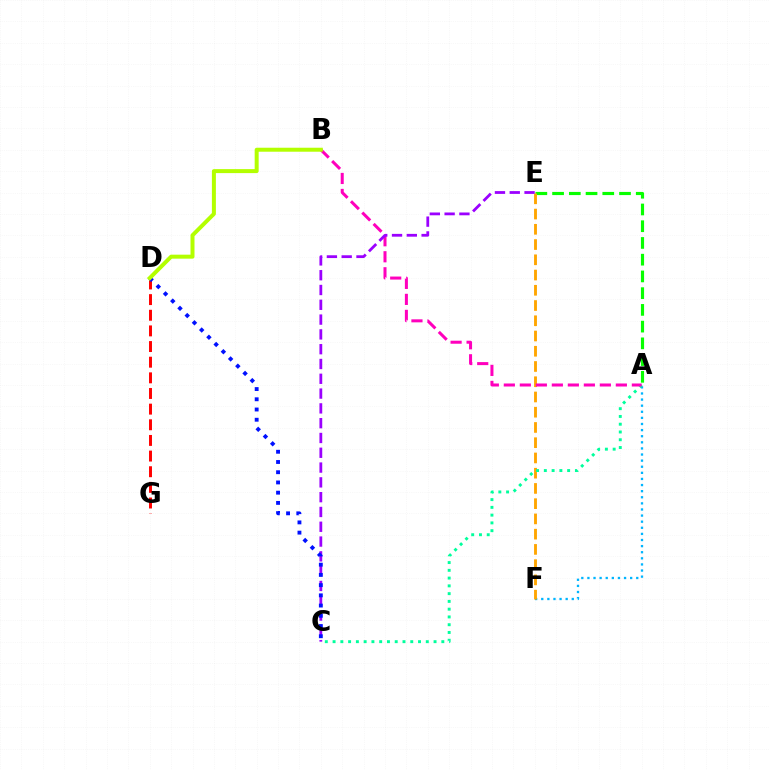{('D', 'G'): [{'color': '#ff0000', 'line_style': 'dashed', 'thickness': 2.13}], ('A', 'F'): [{'color': '#00b5ff', 'line_style': 'dotted', 'thickness': 1.66}], ('A', 'E'): [{'color': '#08ff00', 'line_style': 'dashed', 'thickness': 2.27}], ('E', 'F'): [{'color': '#ffa500', 'line_style': 'dashed', 'thickness': 2.07}], ('A', 'C'): [{'color': '#00ff9d', 'line_style': 'dotted', 'thickness': 2.11}], ('A', 'B'): [{'color': '#ff00bd', 'line_style': 'dashed', 'thickness': 2.17}], ('C', 'E'): [{'color': '#9b00ff', 'line_style': 'dashed', 'thickness': 2.01}], ('C', 'D'): [{'color': '#0010ff', 'line_style': 'dotted', 'thickness': 2.78}], ('B', 'D'): [{'color': '#b3ff00', 'line_style': 'solid', 'thickness': 2.87}]}